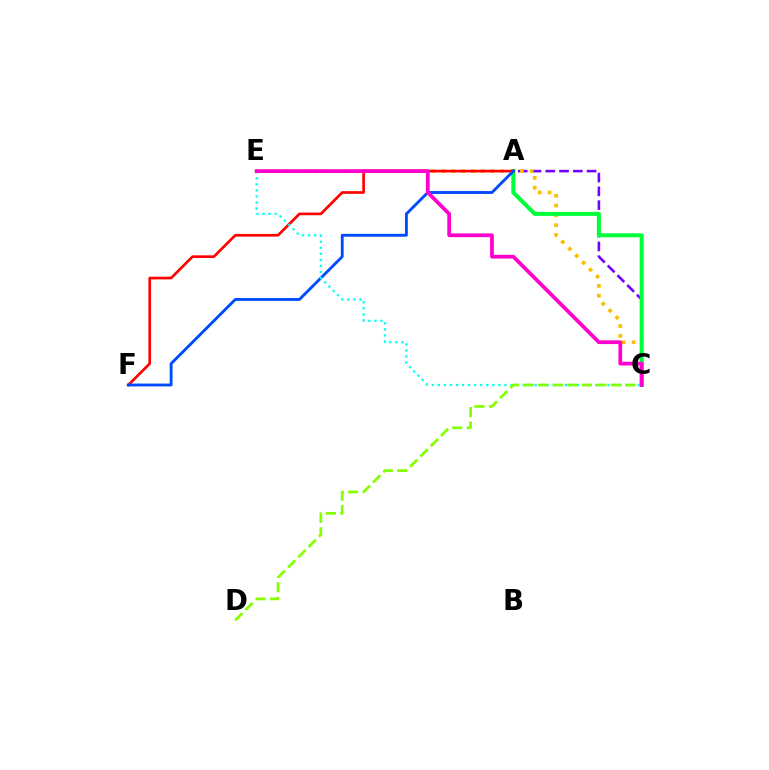{('A', 'C'): [{'color': '#7200ff', 'line_style': 'dashed', 'thickness': 1.87}, {'color': '#00ff39', 'line_style': 'solid', 'thickness': 2.89}], ('C', 'E'): [{'color': '#ffbd00', 'line_style': 'dotted', 'thickness': 2.66}, {'color': '#00fff6', 'line_style': 'dotted', 'thickness': 1.65}, {'color': '#ff00cf', 'line_style': 'solid', 'thickness': 2.69}], ('A', 'F'): [{'color': '#ff0000', 'line_style': 'solid', 'thickness': 1.92}, {'color': '#004bff', 'line_style': 'solid', 'thickness': 2.07}], ('C', 'D'): [{'color': '#84ff00', 'line_style': 'dashed', 'thickness': 1.97}]}